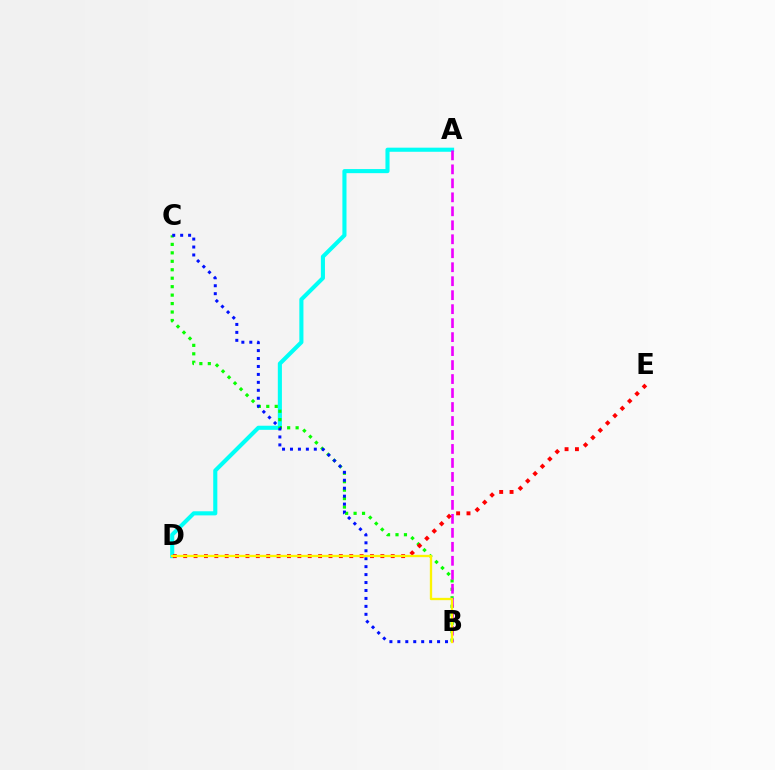{('A', 'D'): [{'color': '#00fff6', 'line_style': 'solid', 'thickness': 2.95}], ('B', 'C'): [{'color': '#08ff00', 'line_style': 'dotted', 'thickness': 2.3}, {'color': '#0010ff', 'line_style': 'dotted', 'thickness': 2.16}], ('A', 'B'): [{'color': '#ee00ff', 'line_style': 'dashed', 'thickness': 1.9}], ('D', 'E'): [{'color': '#ff0000', 'line_style': 'dotted', 'thickness': 2.82}], ('B', 'D'): [{'color': '#fcf500', 'line_style': 'solid', 'thickness': 1.66}]}